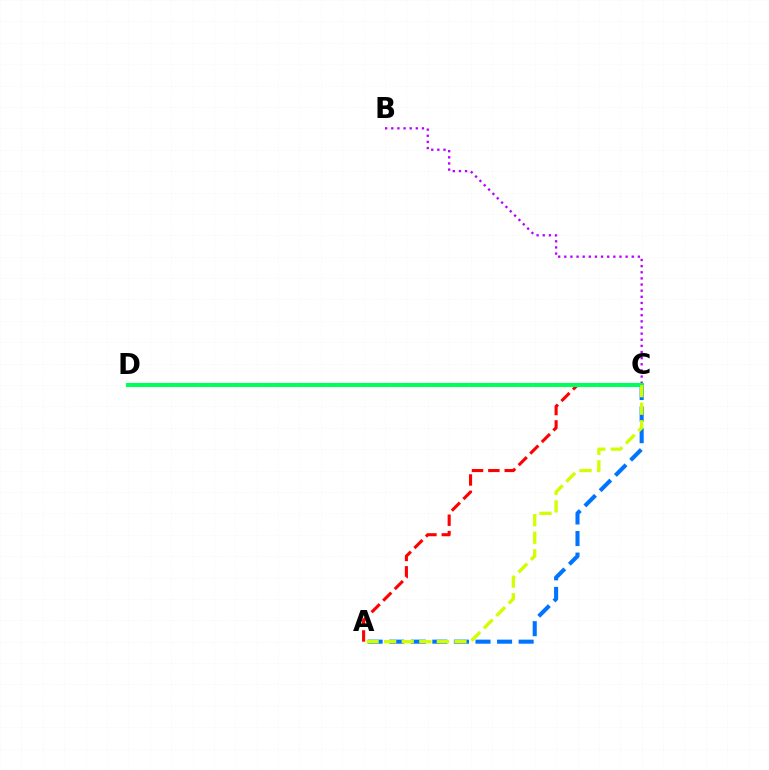{('A', 'C'): [{'color': '#0074ff', 'line_style': 'dashed', 'thickness': 2.93}, {'color': '#ff0000', 'line_style': 'dashed', 'thickness': 2.22}, {'color': '#d1ff00', 'line_style': 'dashed', 'thickness': 2.39}], ('B', 'C'): [{'color': '#b900ff', 'line_style': 'dotted', 'thickness': 1.67}], ('C', 'D'): [{'color': '#00ff5c', 'line_style': 'solid', 'thickness': 2.95}]}